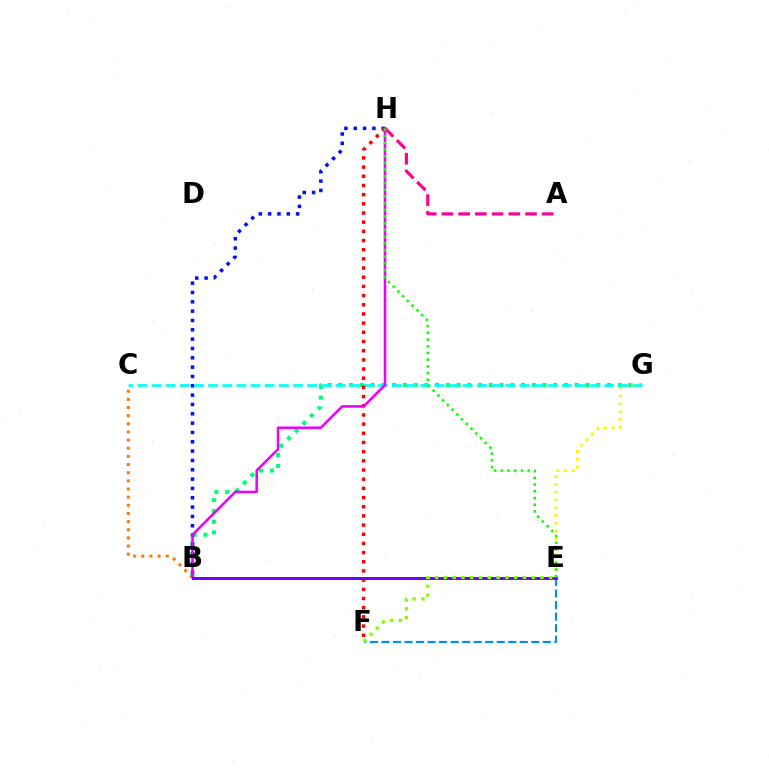{('B', 'G'): [{'color': '#00ff74', 'line_style': 'dotted', 'thickness': 2.92}], ('B', 'C'): [{'color': '#ff7c00', 'line_style': 'dotted', 'thickness': 2.21}], ('B', 'H'): [{'color': '#0010ff', 'line_style': 'dotted', 'thickness': 2.54}, {'color': '#ee00ff', 'line_style': 'solid', 'thickness': 1.84}], ('E', 'G'): [{'color': '#fcf500', 'line_style': 'dotted', 'thickness': 2.11}], ('E', 'F'): [{'color': '#008cff', 'line_style': 'dashed', 'thickness': 1.57}, {'color': '#84ff00', 'line_style': 'dotted', 'thickness': 2.39}], ('C', 'G'): [{'color': '#00fff6', 'line_style': 'dashed', 'thickness': 1.92}], ('F', 'H'): [{'color': '#ff0000', 'line_style': 'dotted', 'thickness': 2.49}], ('B', 'E'): [{'color': '#7200ff', 'line_style': 'solid', 'thickness': 2.14}], ('A', 'H'): [{'color': '#ff0094', 'line_style': 'dashed', 'thickness': 2.27}], ('E', 'H'): [{'color': '#08ff00', 'line_style': 'dotted', 'thickness': 1.82}]}